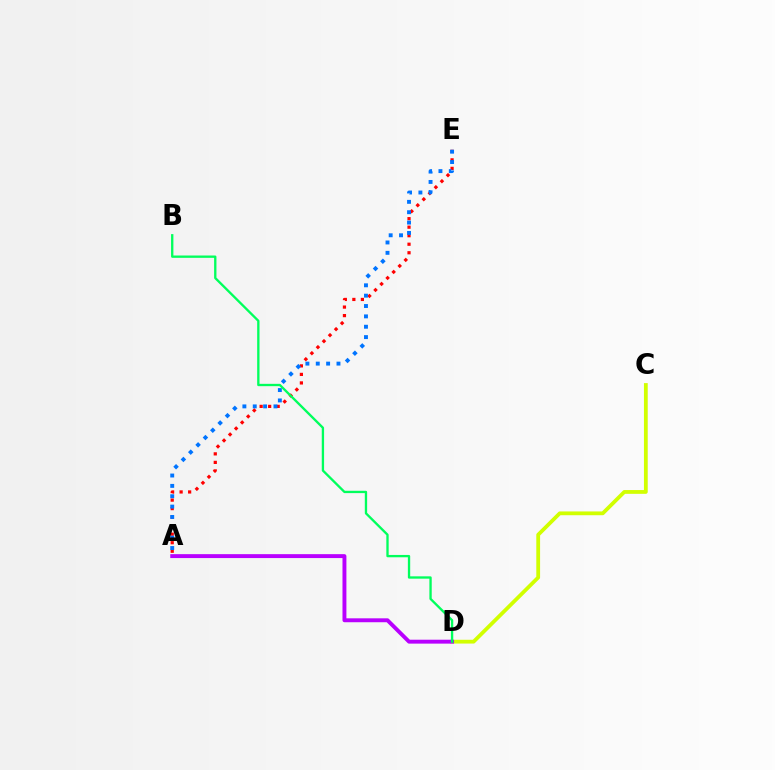{('A', 'E'): [{'color': '#ff0000', 'line_style': 'dotted', 'thickness': 2.32}, {'color': '#0074ff', 'line_style': 'dotted', 'thickness': 2.81}], ('C', 'D'): [{'color': '#d1ff00', 'line_style': 'solid', 'thickness': 2.72}], ('A', 'D'): [{'color': '#b900ff', 'line_style': 'solid', 'thickness': 2.82}], ('B', 'D'): [{'color': '#00ff5c', 'line_style': 'solid', 'thickness': 1.68}]}